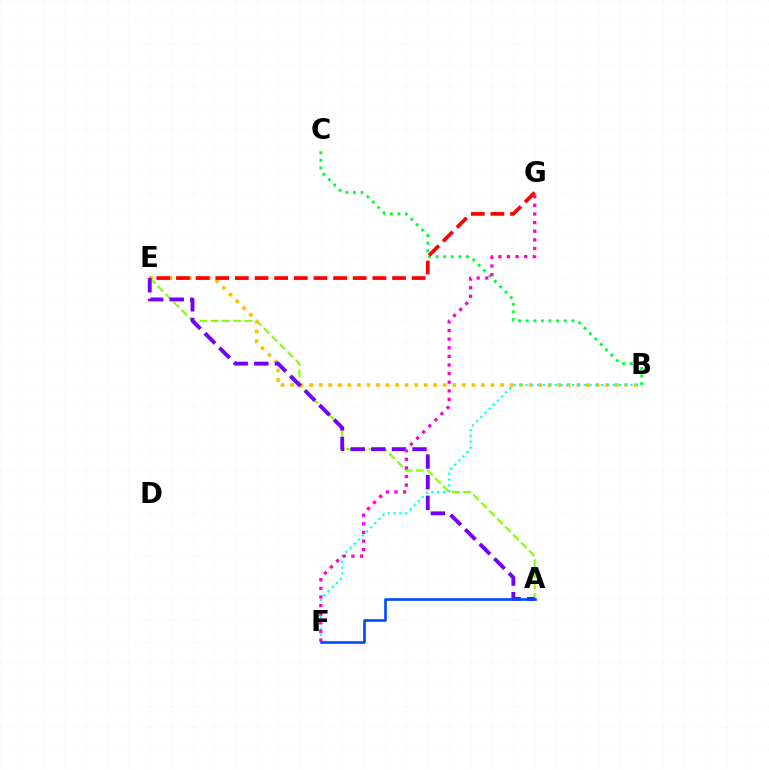{('A', 'E'): [{'color': '#84ff00', 'line_style': 'dashed', 'thickness': 1.53}, {'color': '#7200ff', 'line_style': 'dashed', 'thickness': 2.8}], ('B', 'E'): [{'color': '#ffbd00', 'line_style': 'dotted', 'thickness': 2.59}], ('B', 'F'): [{'color': '#00fff6', 'line_style': 'dotted', 'thickness': 1.59}], ('B', 'C'): [{'color': '#00ff39', 'line_style': 'dotted', 'thickness': 2.07}], ('E', 'G'): [{'color': '#ff0000', 'line_style': 'dashed', 'thickness': 2.67}], ('F', 'G'): [{'color': '#ff00cf', 'line_style': 'dotted', 'thickness': 2.34}], ('A', 'F'): [{'color': '#004bff', 'line_style': 'solid', 'thickness': 1.91}]}